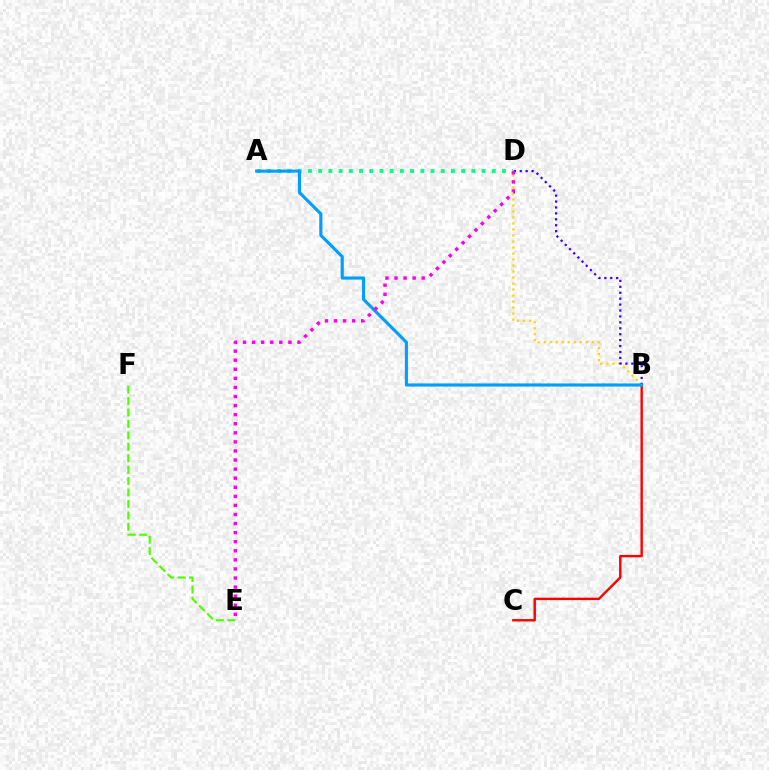{('B', 'C'): [{'color': '#ff0000', 'line_style': 'solid', 'thickness': 1.73}], ('B', 'D'): [{'color': '#ffd500', 'line_style': 'dotted', 'thickness': 1.63}, {'color': '#3700ff', 'line_style': 'dotted', 'thickness': 1.61}], ('A', 'D'): [{'color': '#00ff86', 'line_style': 'dotted', 'thickness': 2.77}], ('A', 'B'): [{'color': '#009eff', 'line_style': 'solid', 'thickness': 2.25}], ('D', 'E'): [{'color': '#ff00ed', 'line_style': 'dotted', 'thickness': 2.47}], ('E', 'F'): [{'color': '#4fff00', 'line_style': 'dashed', 'thickness': 1.55}]}